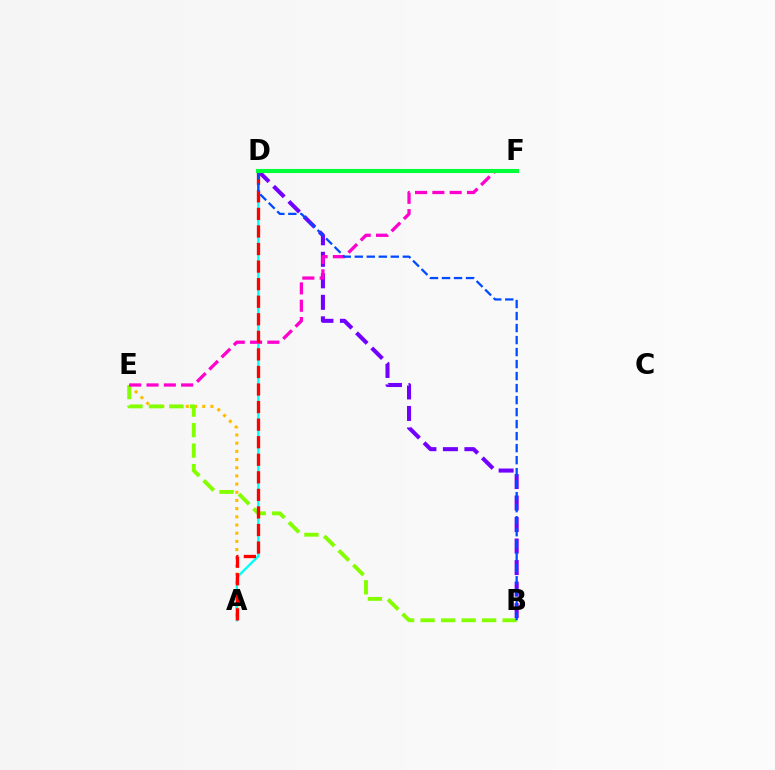{('B', 'D'): [{'color': '#7200ff', 'line_style': 'dashed', 'thickness': 2.92}, {'color': '#004bff', 'line_style': 'dashed', 'thickness': 1.63}], ('A', 'E'): [{'color': '#ffbd00', 'line_style': 'dotted', 'thickness': 2.22}], ('A', 'D'): [{'color': '#00fff6', 'line_style': 'solid', 'thickness': 1.69}, {'color': '#ff0000', 'line_style': 'dashed', 'thickness': 2.39}], ('B', 'E'): [{'color': '#84ff00', 'line_style': 'dashed', 'thickness': 2.79}], ('E', 'F'): [{'color': '#ff00cf', 'line_style': 'dashed', 'thickness': 2.35}], ('D', 'F'): [{'color': '#00ff39', 'line_style': 'solid', 'thickness': 2.94}]}